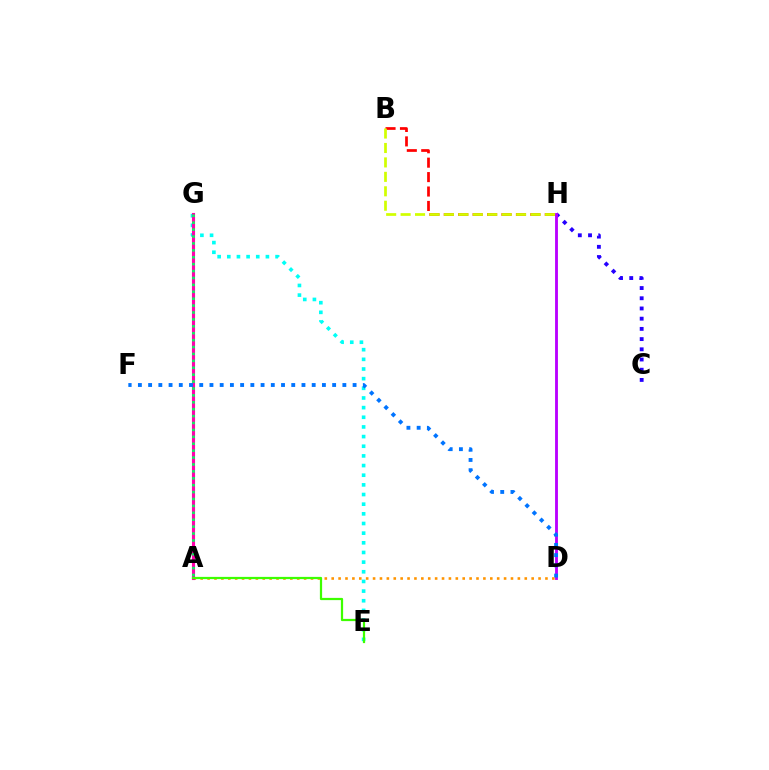{('C', 'H'): [{'color': '#2500ff', 'line_style': 'dotted', 'thickness': 2.77}], ('E', 'G'): [{'color': '#00fff6', 'line_style': 'dotted', 'thickness': 2.62}], ('A', 'D'): [{'color': '#ff9400', 'line_style': 'dotted', 'thickness': 1.87}], ('B', 'H'): [{'color': '#ff0000', 'line_style': 'dashed', 'thickness': 1.96}, {'color': '#d1ff00', 'line_style': 'dashed', 'thickness': 1.96}], ('D', 'H'): [{'color': '#b900ff', 'line_style': 'solid', 'thickness': 2.05}], ('A', 'G'): [{'color': '#ff00ac', 'line_style': 'solid', 'thickness': 2.24}, {'color': '#00ff5c', 'line_style': 'dotted', 'thickness': 1.88}], ('D', 'F'): [{'color': '#0074ff', 'line_style': 'dotted', 'thickness': 2.78}], ('A', 'E'): [{'color': '#3dff00', 'line_style': 'solid', 'thickness': 1.6}]}